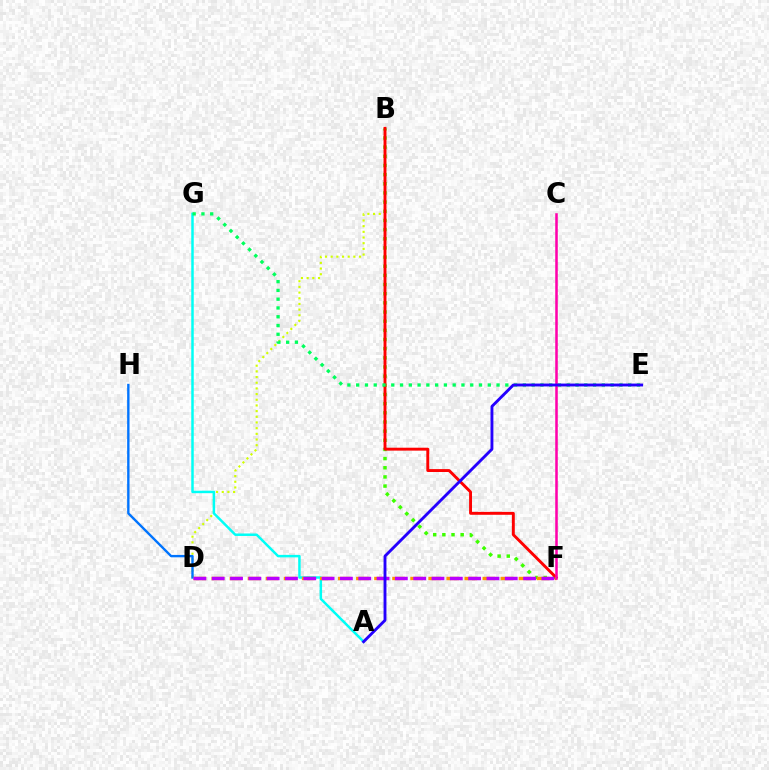{('B', 'F'): [{'color': '#3dff00', 'line_style': 'dotted', 'thickness': 2.49}, {'color': '#ff0000', 'line_style': 'solid', 'thickness': 2.09}], ('B', 'D'): [{'color': '#d1ff00', 'line_style': 'dotted', 'thickness': 1.54}], ('A', 'G'): [{'color': '#00fff6', 'line_style': 'solid', 'thickness': 1.79}], ('D', 'F'): [{'color': '#ff9400', 'line_style': 'dashed', 'thickness': 2.45}, {'color': '#b900ff', 'line_style': 'dashed', 'thickness': 2.49}], ('D', 'H'): [{'color': '#0074ff', 'line_style': 'solid', 'thickness': 1.71}], ('E', 'G'): [{'color': '#00ff5c', 'line_style': 'dotted', 'thickness': 2.38}], ('C', 'F'): [{'color': '#ff00ac', 'line_style': 'solid', 'thickness': 1.83}], ('A', 'E'): [{'color': '#2500ff', 'line_style': 'solid', 'thickness': 2.07}]}